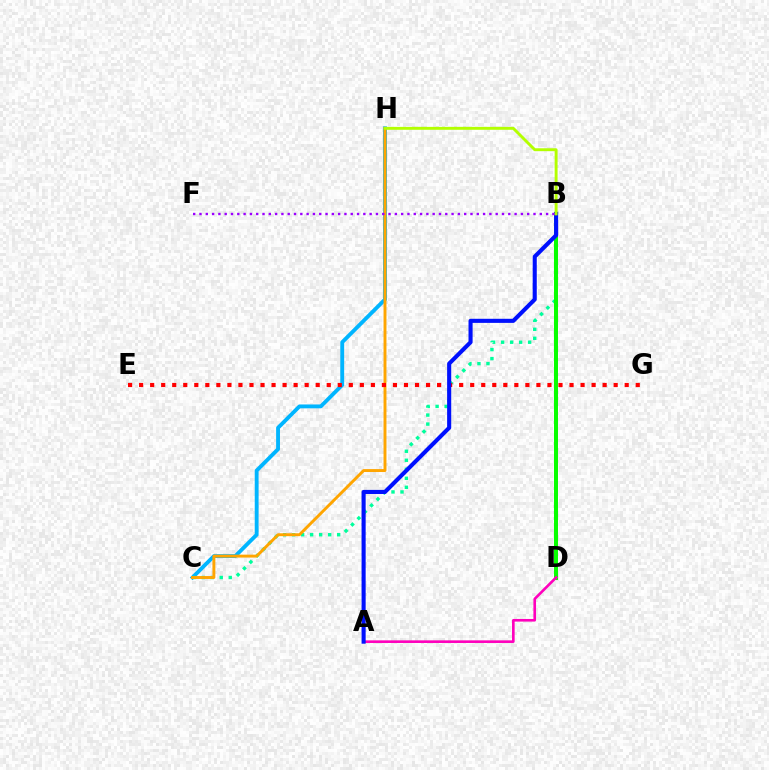{('C', 'H'): [{'color': '#00b5ff', 'line_style': 'solid', 'thickness': 2.78}, {'color': '#ffa500', 'line_style': 'solid', 'thickness': 2.1}], ('B', 'C'): [{'color': '#00ff9d', 'line_style': 'dotted', 'thickness': 2.45}], ('B', 'D'): [{'color': '#08ff00', 'line_style': 'solid', 'thickness': 2.88}], ('E', 'G'): [{'color': '#ff0000', 'line_style': 'dotted', 'thickness': 3.0}], ('A', 'D'): [{'color': '#ff00bd', 'line_style': 'solid', 'thickness': 1.89}], ('A', 'B'): [{'color': '#0010ff', 'line_style': 'solid', 'thickness': 2.94}], ('B', 'F'): [{'color': '#9b00ff', 'line_style': 'dotted', 'thickness': 1.71}], ('B', 'H'): [{'color': '#b3ff00', 'line_style': 'solid', 'thickness': 2.1}]}